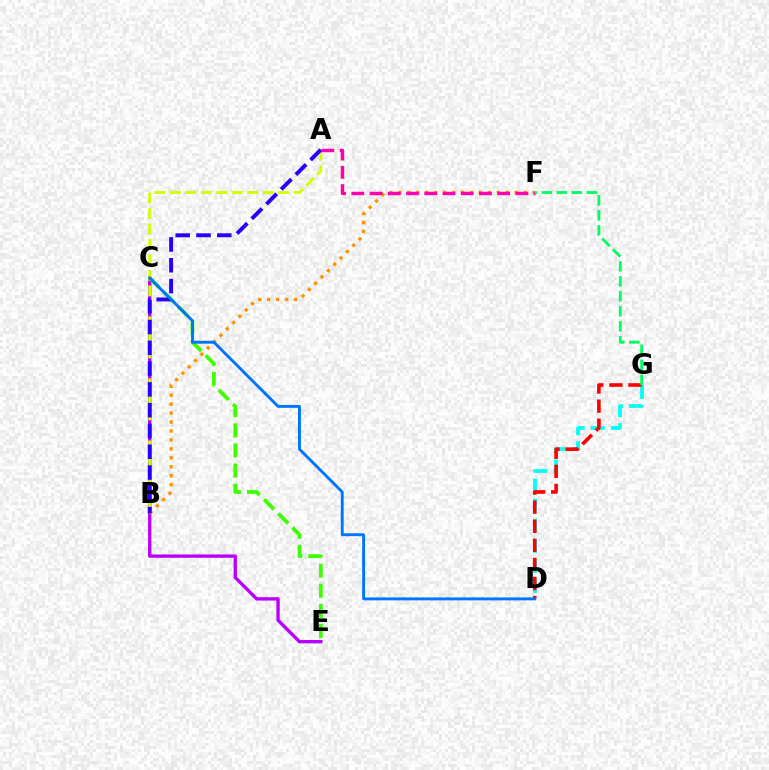{('C', 'E'): [{'color': '#b900ff', 'line_style': 'solid', 'thickness': 2.41}, {'color': '#3dff00', 'line_style': 'dashed', 'thickness': 2.73}], ('B', 'F'): [{'color': '#ff9400', 'line_style': 'dotted', 'thickness': 2.43}], ('A', 'B'): [{'color': '#d1ff00', 'line_style': 'dashed', 'thickness': 2.1}, {'color': '#2500ff', 'line_style': 'dashed', 'thickness': 2.82}], ('D', 'G'): [{'color': '#00fff6', 'line_style': 'dashed', 'thickness': 2.73}, {'color': '#ff0000', 'line_style': 'dashed', 'thickness': 2.59}], ('A', 'F'): [{'color': '#ff00ac', 'line_style': 'dashed', 'thickness': 2.48}], ('F', 'G'): [{'color': '#00ff5c', 'line_style': 'dashed', 'thickness': 2.03}], ('C', 'D'): [{'color': '#0074ff', 'line_style': 'solid', 'thickness': 2.09}]}